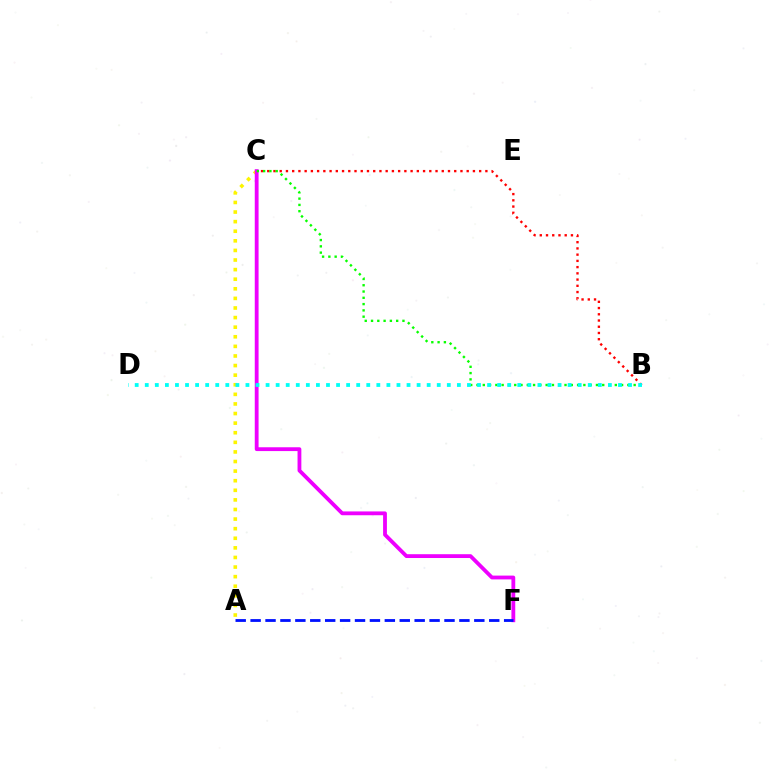{('B', 'C'): [{'color': '#ff0000', 'line_style': 'dotted', 'thickness': 1.69}, {'color': '#08ff00', 'line_style': 'dotted', 'thickness': 1.71}], ('A', 'C'): [{'color': '#fcf500', 'line_style': 'dotted', 'thickness': 2.61}], ('C', 'F'): [{'color': '#ee00ff', 'line_style': 'solid', 'thickness': 2.75}], ('A', 'F'): [{'color': '#0010ff', 'line_style': 'dashed', 'thickness': 2.03}], ('B', 'D'): [{'color': '#00fff6', 'line_style': 'dotted', 'thickness': 2.74}]}